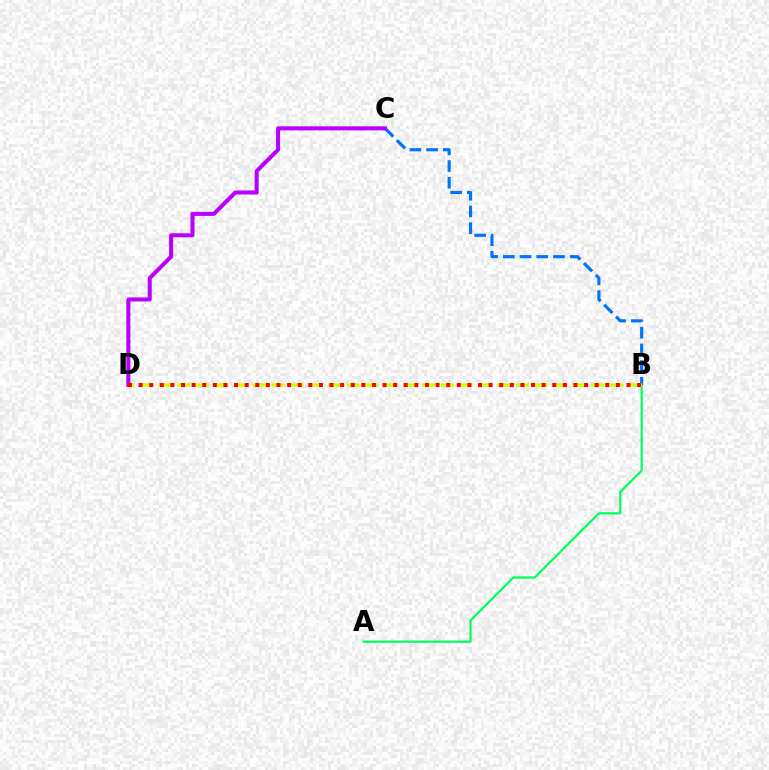{('A', 'B'): [{'color': '#00ff5c', 'line_style': 'solid', 'thickness': 1.58}], ('B', 'C'): [{'color': '#0074ff', 'line_style': 'dashed', 'thickness': 2.27}], ('C', 'D'): [{'color': '#b900ff', 'line_style': 'solid', 'thickness': 2.91}], ('B', 'D'): [{'color': '#d1ff00', 'line_style': 'dashed', 'thickness': 2.56}, {'color': '#ff0000', 'line_style': 'dotted', 'thickness': 2.88}]}